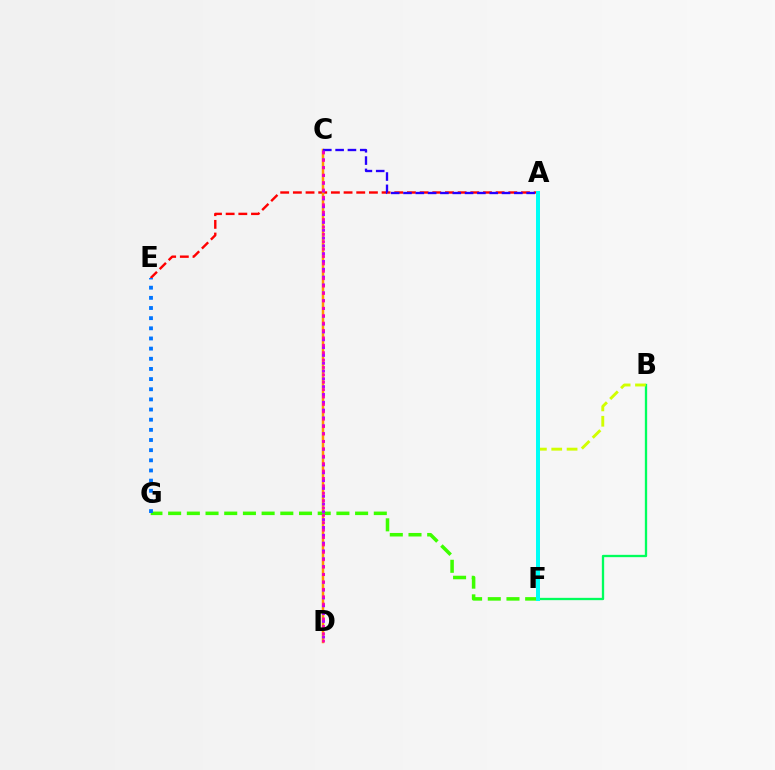{('B', 'F'): [{'color': '#00ff5c', 'line_style': 'solid', 'thickness': 1.67}, {'color': '#d1ff00', 'line_style': 'dashed', 'thickness': 2.08}], ('A', 'E'): [{'color': '#ff0000', 'line_style': 'dashed', 'thickness': 1.72}], ('C', 'D'): [{'color': '#ff9400', 'line_style': 'solid', 'thickness': 1.8}, {'color': '#b900ff', 'line_style': 'dotted', 'thickness': 2.13}, {'color': '#ff00ac', 'line_style': 'dotted', 'thickness': 2.01}], ('A', 'C'): [{'color': '#2500ff', 'line_style': 'dashed', 'thickness': 1.67}], ('F', 'G'): [{'color': '#3dff00', 'line_style': 'dashed', 'thickness': 2.54}], ('E', 'G'): [{'color': '#0074ff', 'line_style': 'dotted', 'thickness': 2.76}], ('A', 'F'): [{'color': '#00fff6', 'line_style': 'solid', 'thickness': 2.87}]}